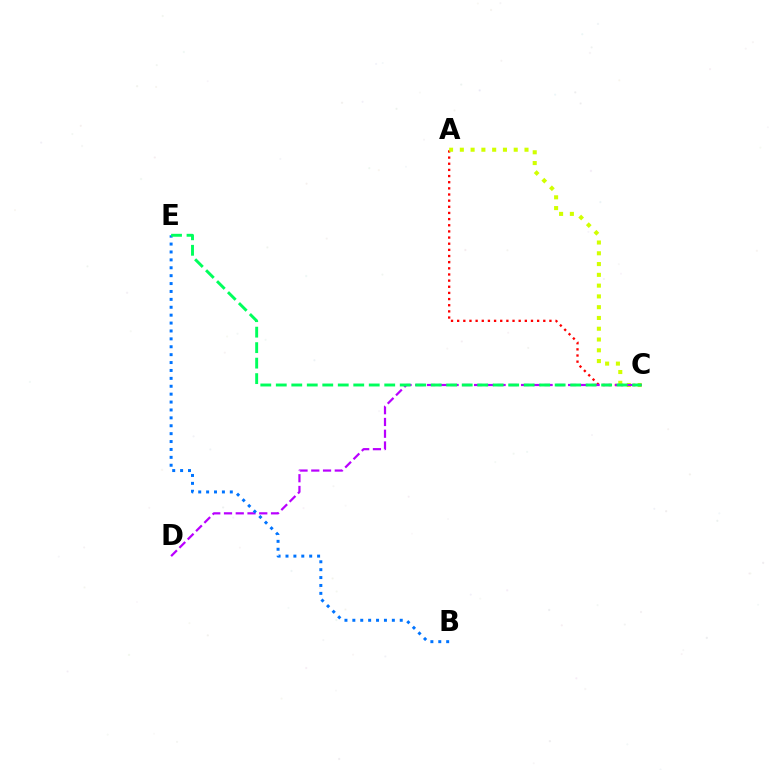{('A', 'C'): [{'color': '#ff0000', 'line_style': 'dotted', 'thickness': 1.67}, {'color': '#d1ff00', 'line_style': 'dotted', 'thickness': 2.93}], ('C', 'D'): [{'color': '#b900ff', 'line_style': 'dashed', 'thickness': 1.6}], ('B', 'E'): [{'color': '#0074ff', 'line_style': 'dotted', 'thickness': 2.15}], ('C', 'E'): [{'color': '#00ff5c', 'line_style': 'dashed', 'thickness': 2.1}]}